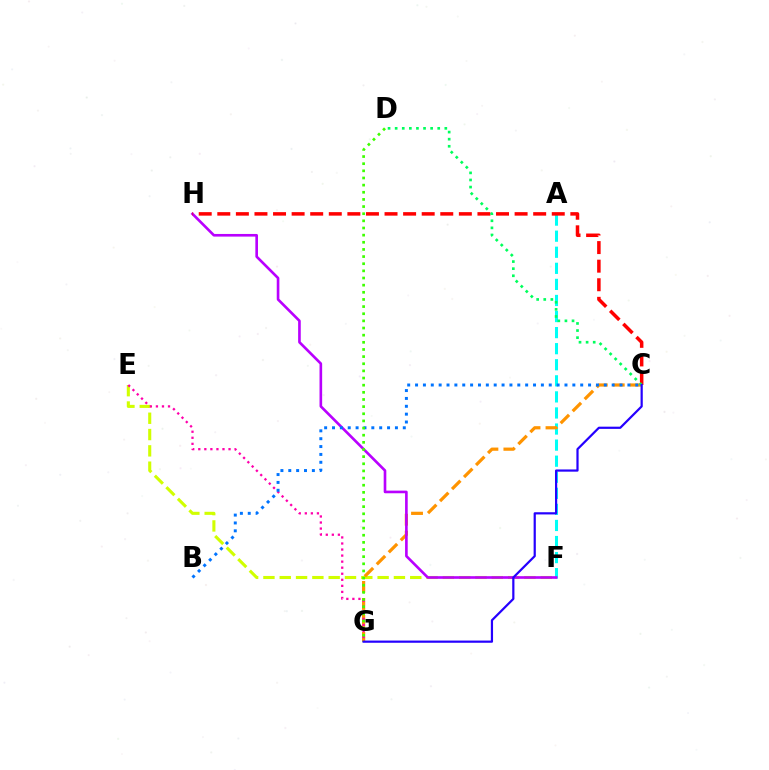{('A', 'F'): [{'color': '#00fff6', 'line_style': 'dashed', 'thickness': 2.18}], ('E', 'F'): [{'color': '#d1ff00', 'line_style': 'dashed', 'thickness': 2.22}], ('C', 'G'): [{'color': '#ff9400', 'line_style': 'dashed', 'thickness': 2.31}, {'color': '#2500ff', 'line_style': 'solid', 'thickness': 1.59}], ('E', 'G'): [{'color': '#ff00ac', 'line_style': 'dotted', 'thickness': 1.64}], ('F', 'H'): [{'color': '#b900ff', 'line_style': 'solid', 'thickness': 1.9}], ('B', 'C'): [{'color': '#0074ff', 'line_style': 'dotted', 'thickness': 2.14}], ('D', 'G'): [{'color': '#3dff00', 'line_style': 'dotted', 'thickness': 1.94}], ('C', 'H'): [{'color': '#ff0000', 'line_style': 'dashed', 'thickness': 2.52}], ('C', 'D'): [{'color': '#00ff5c', 'line_style': 'dotted', 'thickness': 1.93}]}